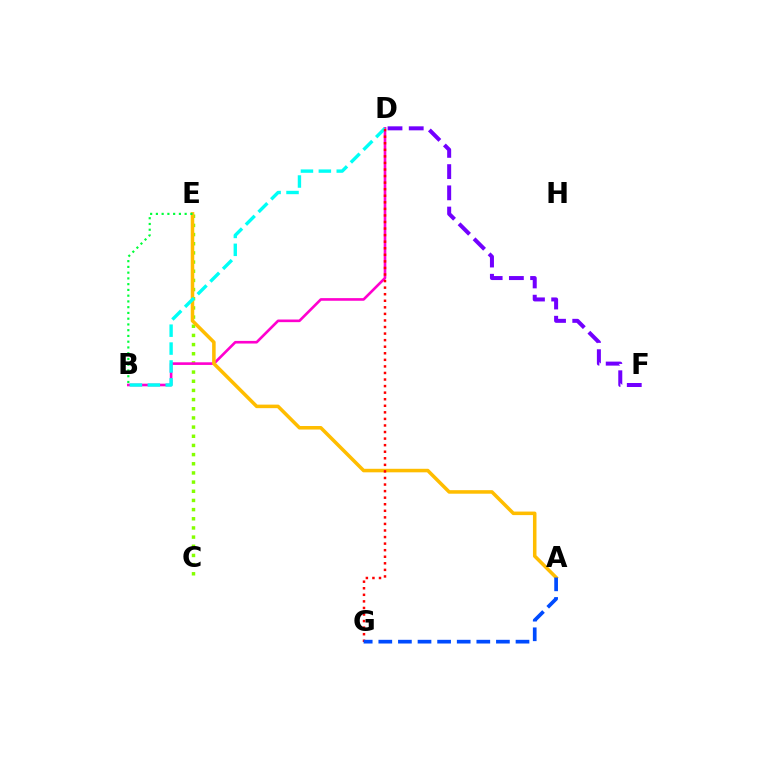{('C', 'E'): [{'color': '#84ff00', 'line_style': 'dotted', 'thickness': 2.49}], ('B', 'D'): [{'color': '#ff00cf', 'line_style': 'solid', 'thickness': 1.9}, {'color': '#00fff6', 'line_style': 'dashed', 'thickness': 2.43}], ('A', 'E'): [{'color': '#ffbd00', 'line_style': 'solid', 'thickness': 2.54}], ('D', 'G'): [{'color': '#ff0000', 'line_style': 'dotted', 'thickness': 1.78}], ('D', 'F'): [{'color': '#7200ff', 'line_style': 'dashed', 'thickness': 2.88}], ('A', 'G'): [{'color': '#004bff', 'line_style': 'dashed', 'thickness': 2.66}], ('B', 'E'): [{'color': '#00ff39', 'line_style': 'dotted', 'thickness': 1.56}]}